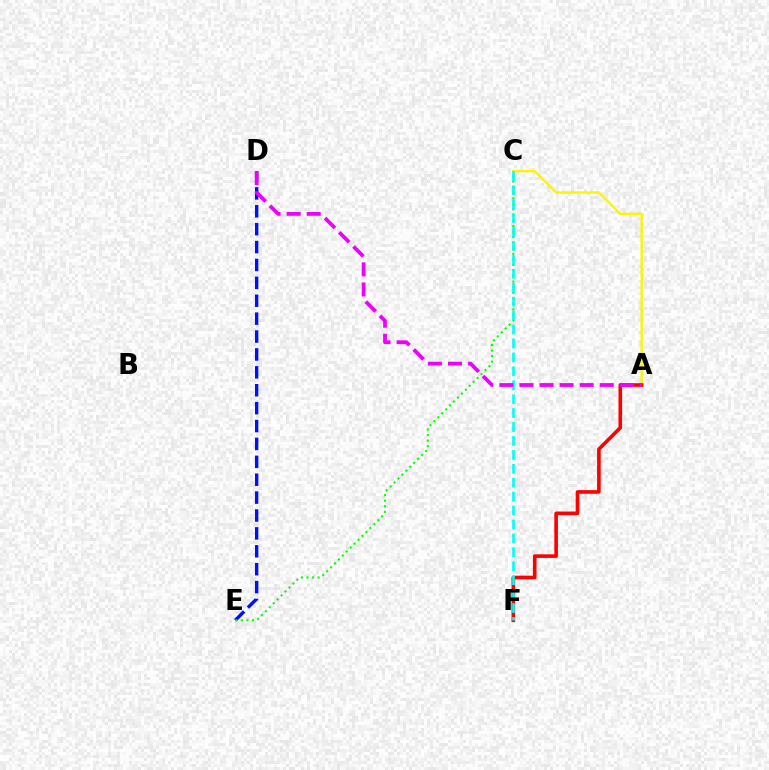{('D', 'E'): [{'color': '#0010ff', 'line_style': 'dashed', 'thickness': 2.43}], ('A', 'C'): [{'color': '#fcf500', 'line_style': 'solid', 'thickness': 1.71}], ('C', 'E'): [{'color': '#08ff00', 'line_style': 'dotted', 'thickness': 1.51}], ('A', 'F'): [{'color': '#ff0000', 'line_style': 'solid', 'thickness': 2.6}], ('C', 'F'): [{'color': '#00fff6', 'line_style': 'dashed', 'thickness': 1.89}], ('A', 'D'): [{'color': '#ee00ff', 'line_style': 'dashed', 'thickness': 2.73}]}